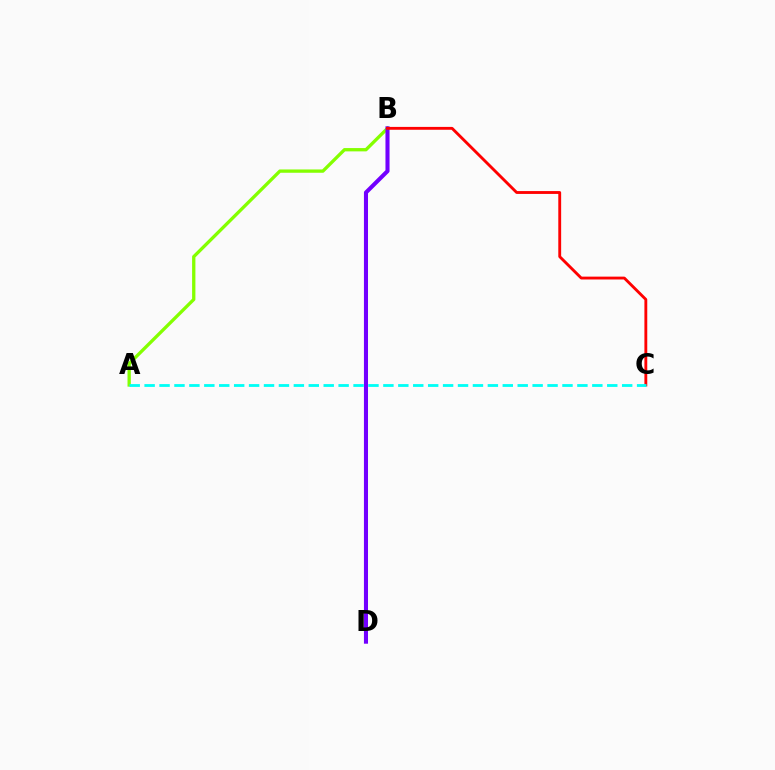{('A', 'B'): [{'color': '#84ff00', 'line_style': 'solid', 'thickness': 2.38}], ('B', 'D'): [{'color': '#7200ff', 'line_style': 'solid', 'thickness': 2.93}], ('B', 'C'): [{'color': '#ff0000', 'line_style': 'solid', 'thickness': 2.05}], ('A', 'C'): [{'color': '#00fff6', 'line_style': 'dashed', 'thickness': 2.03}]}